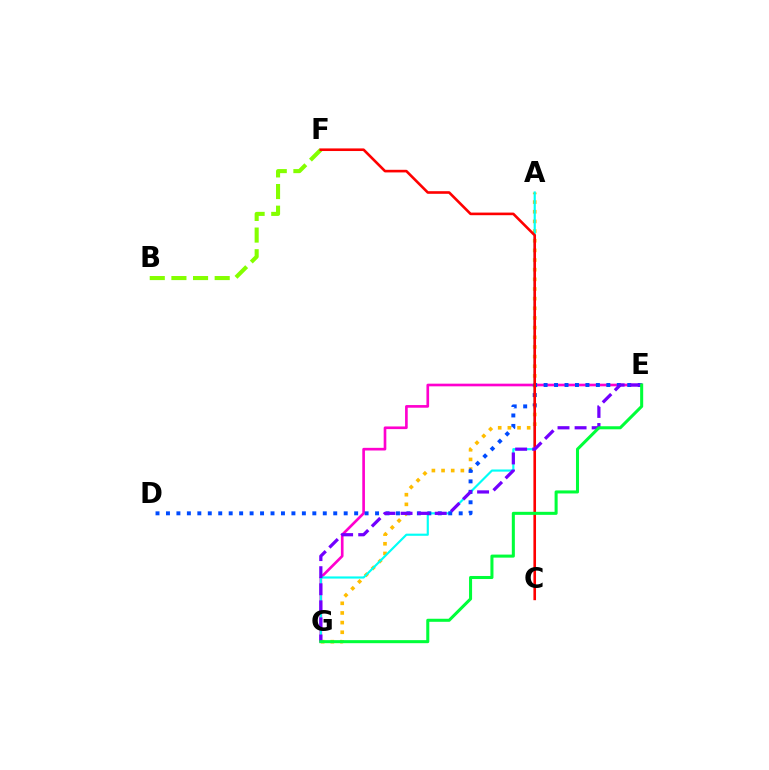{('E', 'G'): [{'color': '#ff00cf', 'line_style': 'solid', 'thickness': 1.91}, {'color': '#7200ff', 'line_style': 'dashed', 'thickness': 2.32}, {'color': '#00ff39', 'line_style': 'solid', 'thickness': 2.19}], ('A', 'G'): [{'color': '#ffbd00', 'line_style': 'dotted', 'thickness': 2.62}, {'color': '#00fff6', 'line_style': 'solid', 'thickness': 1.55}], ('D', 'E'): [{'color': '#004bff', 'line_style': 'dotted', 'thickness': 2.84}], ('B', 'F'): [{'color': '#84ff00', 'line_style': 'dashed', 'thickness': 2.94}], ('C', 'F'): [{'color': '#ff0000', 'line_style': 'solid', 'thickness': 1.88}]}